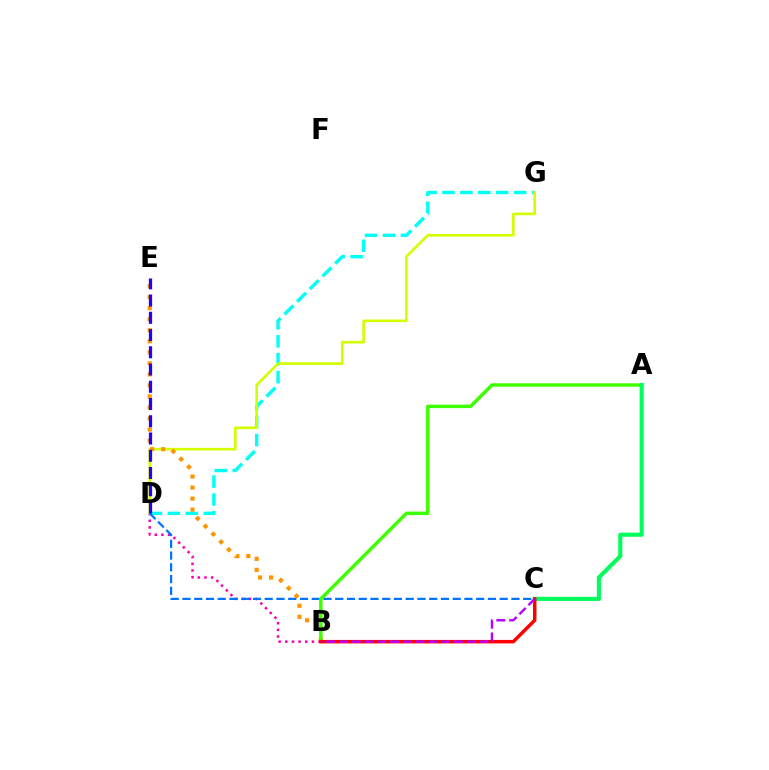{('B', 'D'): [{'color': '#ff00ac', 'line_style': 'dotted', 'thickness': 1.81}], ('D', 'G'): [{'color': '#00fff6', 'line_style': 'dashed', 'thickness': 2.44}, {'color': '#d1ff00', 'line_style': 'solid', 'thickness': 1.89}], ('B', 'E'): [{'color': '#ff9400', 'line_style': 'dotted', 'thickness': 3.0}], ('C', 'D'): [{'color': '#0074ff', 'line_style': 'dashed', 'thickness': 1.6}], ('A', 'B'): [{'color': '#3dff00', 'line_style': 'solid', 'thickness': 2.48}], ('A', 'C'): [{'color': '#00ff5c', 'line_style': 'solid', 'thickness': 2.95}], ('B', 'C'): [{'color': '#ff0000', 'line_style': 'solid', 'thickness': 2.5}, {'color': '#b900ff', 'line_style': 'dashed', 'thickness': 1.73}], ('D', 'E'): [{'color': '#2500ff', 'line_style': 'dashed', 'thickness': 2.34}]}